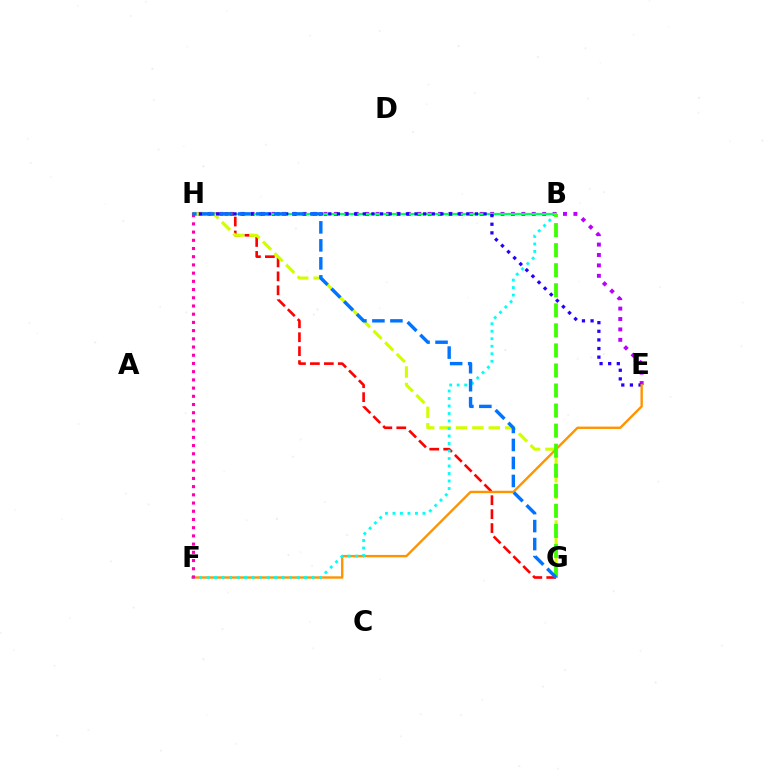{('E', 'H'): [{'color': '#b900ff', 'line_style': 'dotted', 'thickness': 2.83}, {'color': '#2500ff', 'line_style': 'dotted', 'thickness': 2.34}], ('B', 'H'): [{'color': '#00ff5c', 'line_style': 'solid', 'thickness': 1.64}], ('G', 'H'): [{'color': '#ff0000', 'line_style': 'dashed', 'thickness': 1.89}, {'color': '#d1ff00', 'line_style': 'dashed', 'thickness': 2.23}, {'color': '#0074ff', 'line_style': 'dashed', 'thickness': 2.45}], ('E', 'F'): [{'color': '#ff9400', 'line_style': 'solid', 'thickness': 1.71}], ('B', 'F'): [{'color': '#00fff6', 'line_style': 'dotted', 'thickness': 2.04}], ('B', 'G'): [{'color': '#3dff00', 'line_style': 'dashed', 'thickness': 2.72}], ('F', 'H'): [{'color': '#ff00ac', 'line_style': 'dotted', 'thickness': 2.23}]}